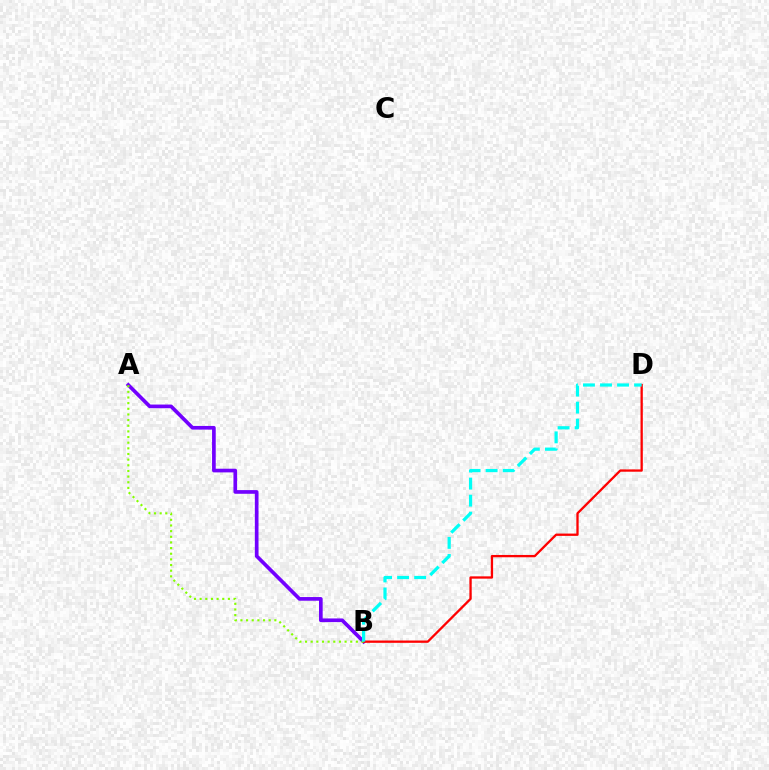{('A', 'B'): [{'color': '#7200ff', 'line_style': 'solid', 'thickness': 2.64}, {'color': '#84ff00', 'line_style': 'dotted', 'thickness': 1.54}], ('B', 'D'): [{'color': '#ff0000', 'line_style': 'solid', 'thickness': 1.66}, {'color': '#00fff6', 'line_style': 'dashed', 'thickness': 2.31}]}